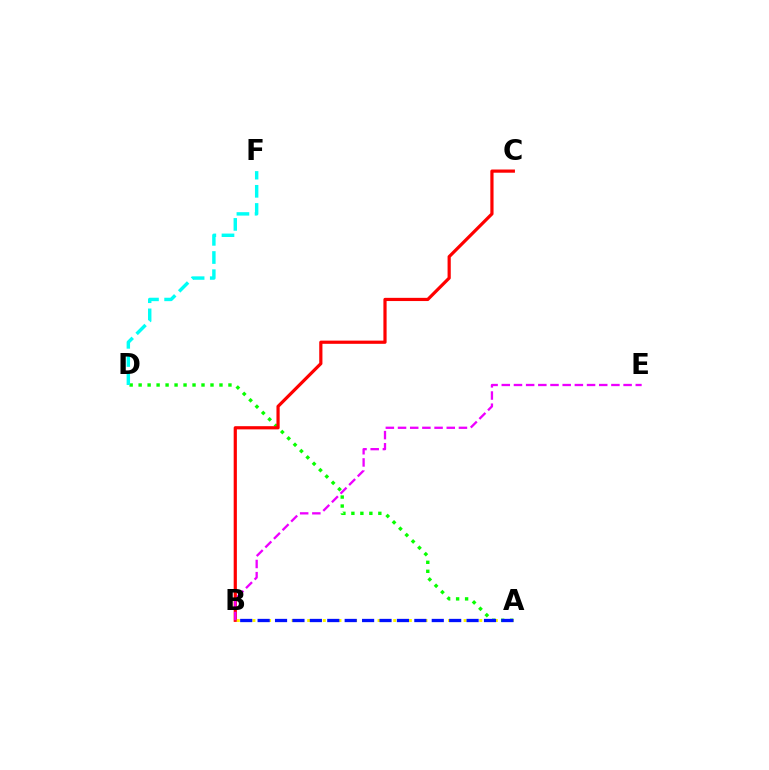{('A', 'D'): [{'color': '#08ff00', 'line_style': 'dotted', 'thickness': 2.44}], ('B', 'C'): [{'color': '#ff0000', 'line_style': 'solid', 'thickness': 2.3}], ('D', 'F'): [{'color': '#00fff6', 'line_style': 'dashed', 'thickness': 2.47}], ('A', 'B'): [{'color': '#fcf500', 'line_style': 'dotted', 'thickness': 2.12}, {'color': '#0010ff', 'line_style': 'dashed', 'thickness': 2.37}], ('B', 'E'): [{'color': '#ee00ff', 'line_style': 'dashed', 'thickness': 1.65}]}